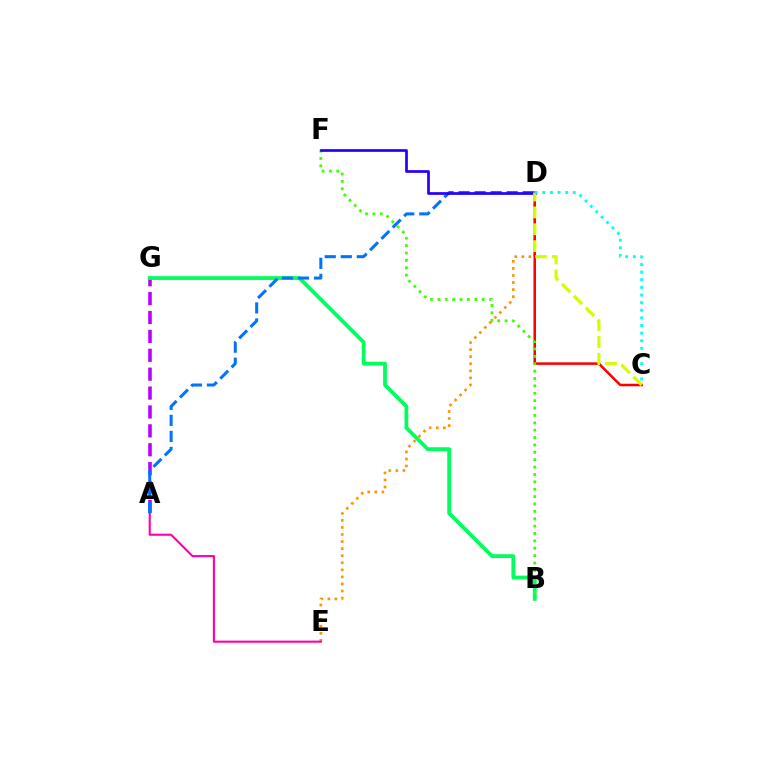{('D', 'E'): [{'color': '#ff9400', 'line_style': 'dotted', 'thickness': 1.92}], ('A', 'E'): [{'color': '#ff00ac', 'line_style': 'solid', 'thickness': 1.52}], ('A', 'G'): [{'color': '#b900ff', 'line_style': 'dashed', 'thickness': 2.57}], ('B', 'G'): [{'color': '#00ff5c', 'line_style': 'solid', 'thickness': 2.73}], ('A', 'D'): [{'color': '#0074ff', 'line_style': 'dashed', 'thickness': 2.18}], ('C', 'D'): [{'color': '#ff0000', 'line_style': 'solid', 'thickness': 1.83}, {'color': '#d1ff00', 'line_style': 'dashed', 'thickness': 2.29}, {'color': '#00fff6', 'line_style': 'dotted', 'thickness': 2.07}], ('B', 'F'): [{'color': '#3dff00', 'line_style': 'dotted', 'thickness': 2.01}], ('D', 'F'): [{'color': '#2500ff', 'line_style': 'solid', 'thickness': 1.95}]}